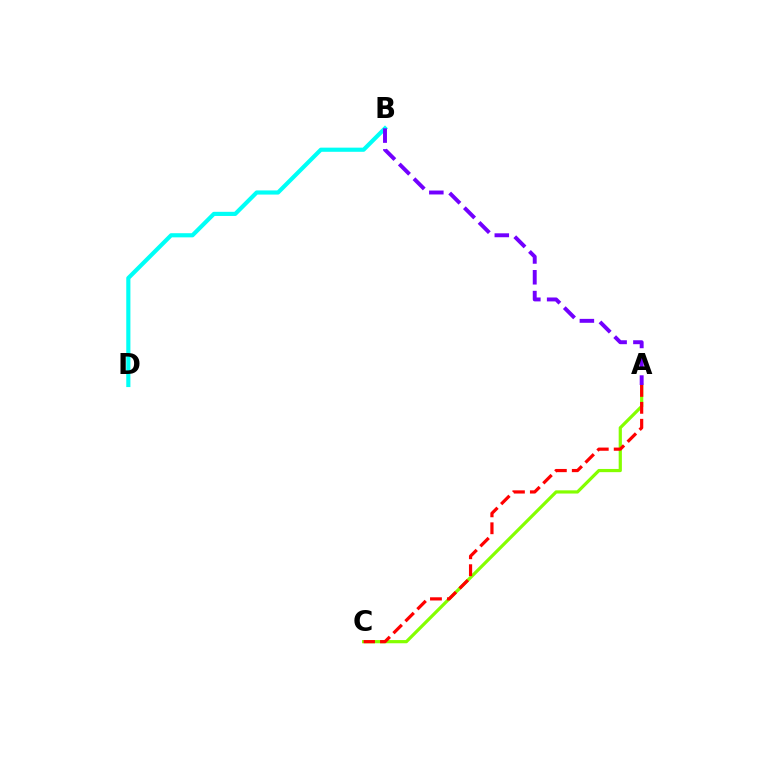{('A', 'C'): [{'color': '#84ff00', 'line_style': 'solid', 'thickness': 2.3}, {'color': '#ff0000', 'line_style': 'dashed', 'thickness': 2.3}], ('B', 'D'): [{'color': '#00fff6', 'line_style': 'solid', 'thickness': 2.98}], ('A', 'B'): [{'color': '#7200ff', 'line_style': 'dashed', 'thickness': 2.83}]}